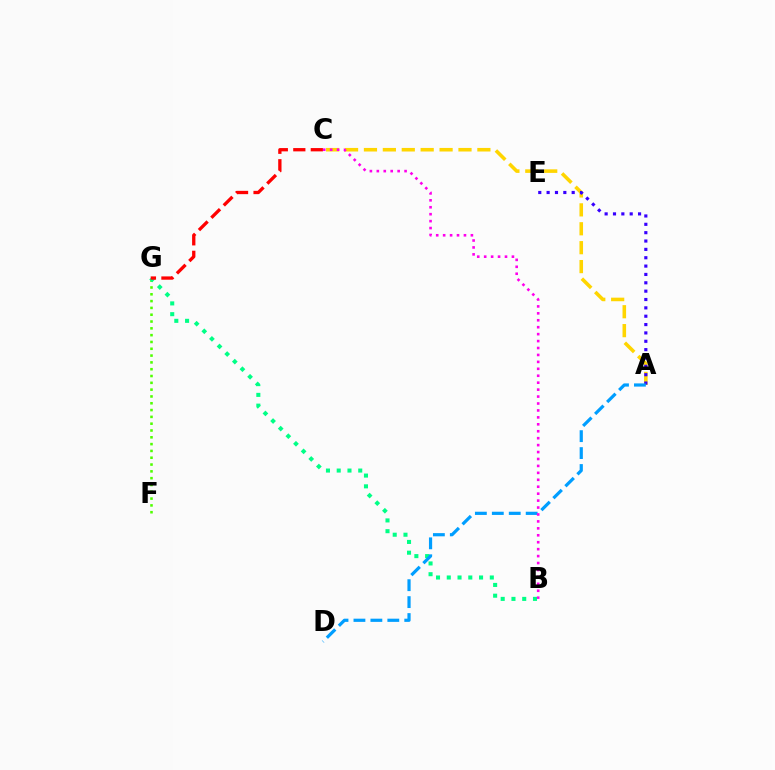{('A', 'C'): [{'color': '#ffd500', 'line_style': 'dashed', 'thickness': 2.57}], ('A', 'E'): [{'color': '#3700ff', 'line_style': 'dotted', 'thickness': 2.27}], ('F', 'G'): [{'color': '#4fff00', 'line_style': 'dotted', 'thickness': 1.85}], ('B', 'G'): [{'color': '#00ff86', 'line_style': 'dotted', 'thickness': 2.92}], ('A', 'D'): [{'color': '#009eff', 'line_style': 'dashed', 'thickness': 2.3}], ('C', 'G'): [{'color': '#ff0000', 'line_style': 'dashed', 'thickness': 2.38}], ('B', 'C'): [{'color': '#ff00ed', 'line_style': 'dotted', 'thickness': 1.88}]}